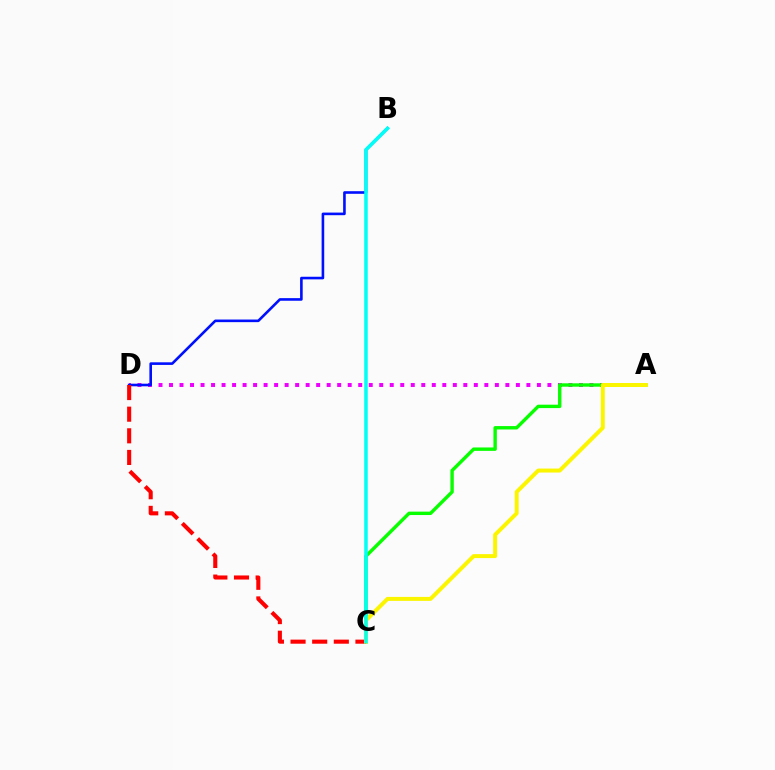{('A', 'D'): [{'color': '#ee00ff', 'line_style': 'dotted', 'thickness': 2.86}], ('A', 'C'): [{'color': '#08ff00', 'line_style': 'solid', 'thickness': 2.45}, {'color': '#fcf500', 'line_style': 'solid', 'thickness': 2.86}], ('B', 'D'): [{'color': '#0010ff', 'line_style': 'solid', 'thickness': 1.88}], ('C', 'D'): [{'color': '#ff0000', 'line_style': 'dashed', 'thickness': 2.94}], ('B', 'C'): [{'color': '#00fff6', 'line_style': 'solid', 'thickness': 2.53}]}